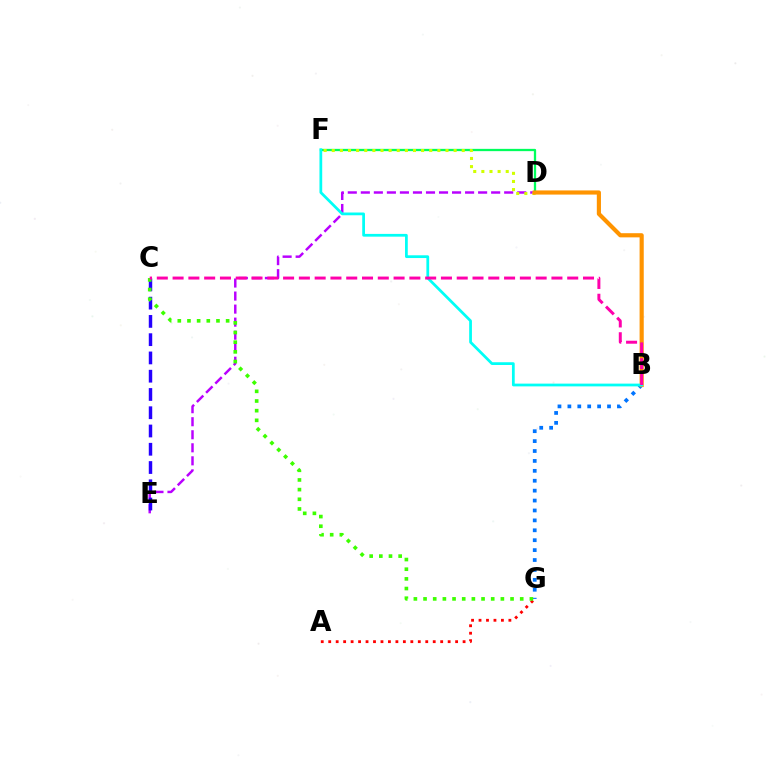{('B', 'G'): [{'color': '#0074ff', 'line_style': 'dotted', 'thickness': 2.69}], ('D', 'F'): [{'color': '#00ff5c', 'line_style': 'solid', 'thickness': 1.65}, {'color': '#d1ff00', 'line_style': 'dotted', 'thickness': 2.21}], ('D', 'E'): [{'color': '#b900ff', 'line_style': 'dashed', 'thickness': 1.77}], ('C', 'E'): [{'color': '#2500ff', 'line_style': 'dashed', 'thickness': 2.48}], ('A', 'G'): [{'color': '#ff0000', 'line_style': 'dotted', 'thickness': 2.03}], ('C', 'G'): [{'color': '#3dff00', 'line_style': 'dotted', 'thickness': 2.63}], ('B', 'D'): [{'color': '#ff9400', 'line_style': 'solid', 'thickness': 2.99}], ('B', 'F'): [{'color': '#00fff6', 'line_style': 'solid', 'thickness': 1.98}], ('B', 'C'): [{'color': '#ff00ac', 'line_style': 'dashed', 'thickness': 2.14}]}